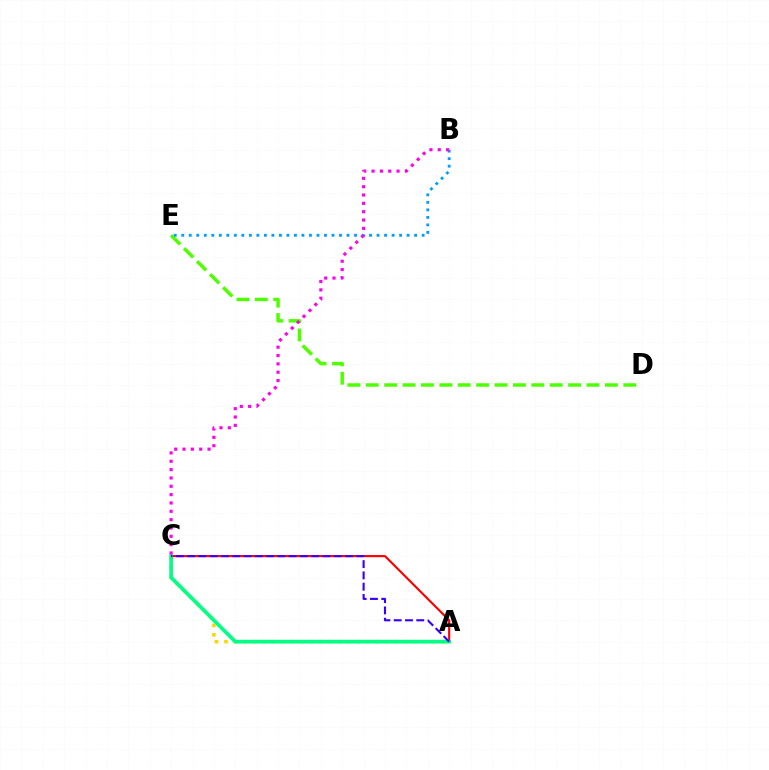{('D', 'E'): [{'color': '#4fff00', 'line_style': 'dashed', 'thickness': 2.5}], ('A', 'C'): [{'color': '#ffd500', 'line_style': 'dotted', 'thickness': 2.57}, {'color': '#ff0000', 'line_style': 'solid', 'thickness': 1.54}, {'color': '#00ff86', 'line_style': 'solid', 'thickness': 2.64}, {'color': '#3700ff', 'line_style': 'dashed', 'thickness': 1.53}], ('B', 'E'): [{'color': '#009eff', 'line_style': 'dotted', 'thickness': 2.04}], ('B', 'C'): [{'color': '#ff00ed', 'line_style': 'dotted', 'thickness': 2.27}]}